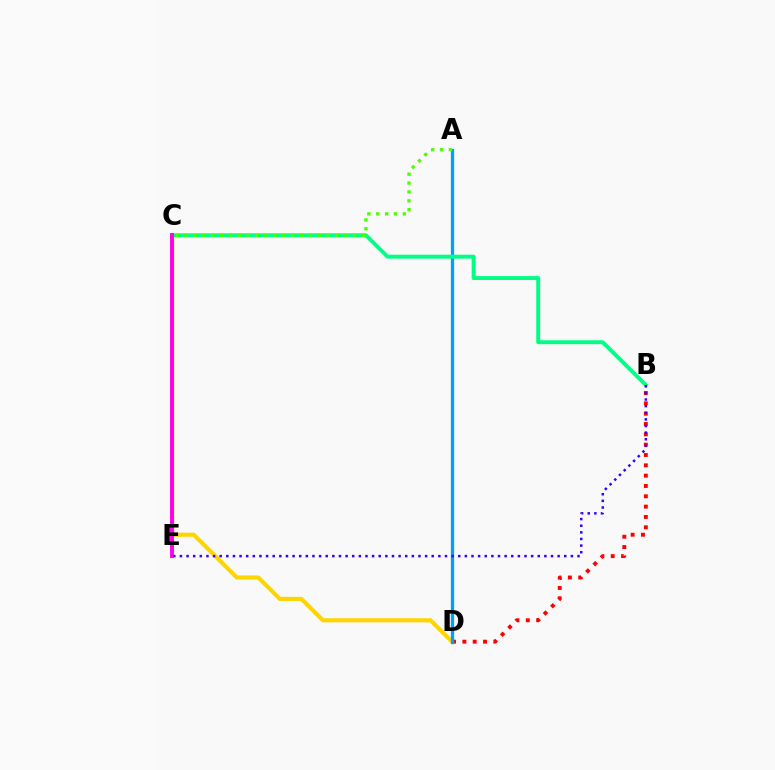{('C', 'D'): [{'color': '#ffd500', 'line_style': 'solid', 'thickness': 2.97}], ('B', 'D'): [{'color': '#ff0000', 'line_style': 'dotted', 'thickness': 2.81}], ('A', 'D'): [{'color': '#009eff', 'line_style': 'solid', 'thickness': 2.36}], ('B', 'C'): [{'color': '#00ff86', 'line_style': 'solid', 'thickness': 2.83}], ('C', 'E'): [{'color': '#ff00ed', 'line_style': 'solid', 'thickness': 2.81}], ('A', 'C'): [{'color': '#4fff00', 'line_style': 'dotted', 'thickness': 2.41}], ('B', 'E'): [{'color': '#3700ff', 'line_style': 'dotted', 'thickness': 1.8}]}